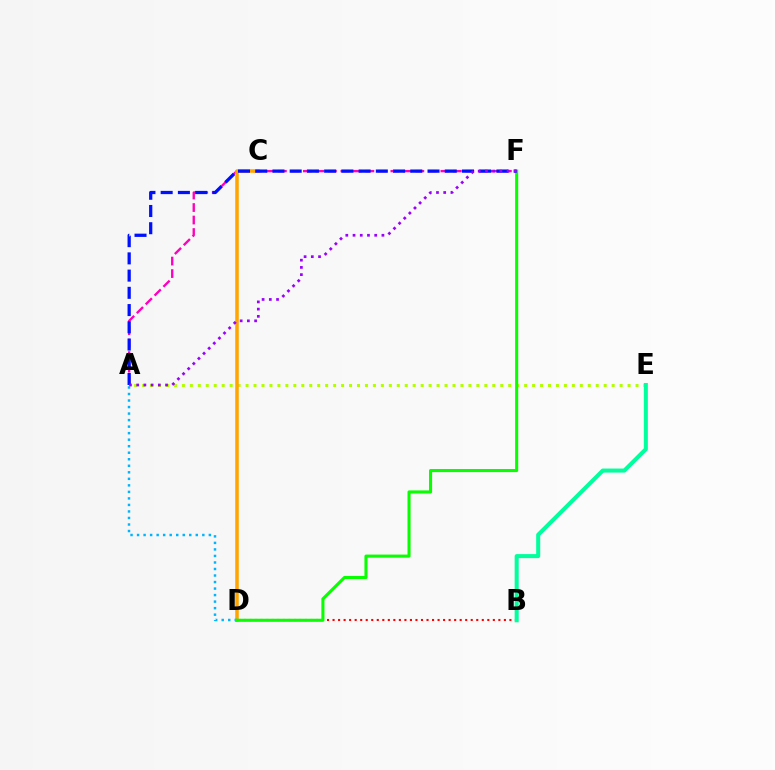{('A', 'F'): [{'color': '#ff00bd', 'line_style': 'dashed', 'thickness': 1.7}, {'color': '#0010ff', 'line_style': 'dashed', 'thickness': 2.34}, {'color': '#9b00ff', 'line_style': 'dotted', 'thickness': 1.96}], ('A', 'E'): [{'color': '#b3ff00', 'line_style': 'dotted', 'thickness': 2.16}], ('B', 'D'): [{'color': '#ff0000', 'line_style': 'dotted', 'thickness': 1.5}], ('C', 'D'): [{'color': '#ffa500', 'line_style': 'solid', 'thickness': 2.54}], ('A', 'D'): [{'color': '#00b5ff', 'line_style': 'dotted', 'thickness': 1.77}], ('D', 'F'): [{'color': '#08ff00', 'line_style': 'solid', 'thickness': 2.21}], ('B', 'E'): [{'color': '#00ff9d', 'line_style': 'solid', 'thickness': 2.91}]}